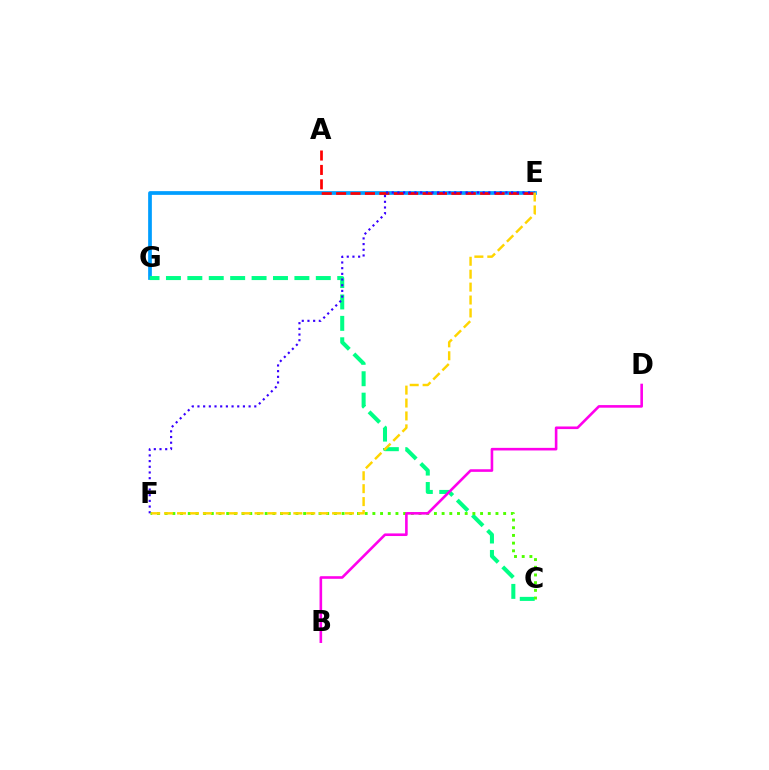{('E', 'G'): [{'color': '#009eff', 'line_style': 'solid', 'thickness': 2.68}], ('C', 'G'): [{'color': '#00ff86', 'line_style': 'dashed', 'thickness': 2.91}], ('A', 'E'): [{'color': '#ff0000', 'line_style': 'dashed', 'thickness': 1.96}], ('E', 'F'): [{'color': '#3700ff', 'line_style': 'dotted', 'thickness': 1.54}, {'color': '#ffd500', 'line_style': 'dashed', 'thickness': 1.76}], ('C', 'F'): [{'color': '#4fff00', 'line_style': 'dotted', 'thickness': 2.09}], ('B', 'D'): [{'color': '#ff00ed', 'line_style': 'solid', 'thickness': 1.88}]}